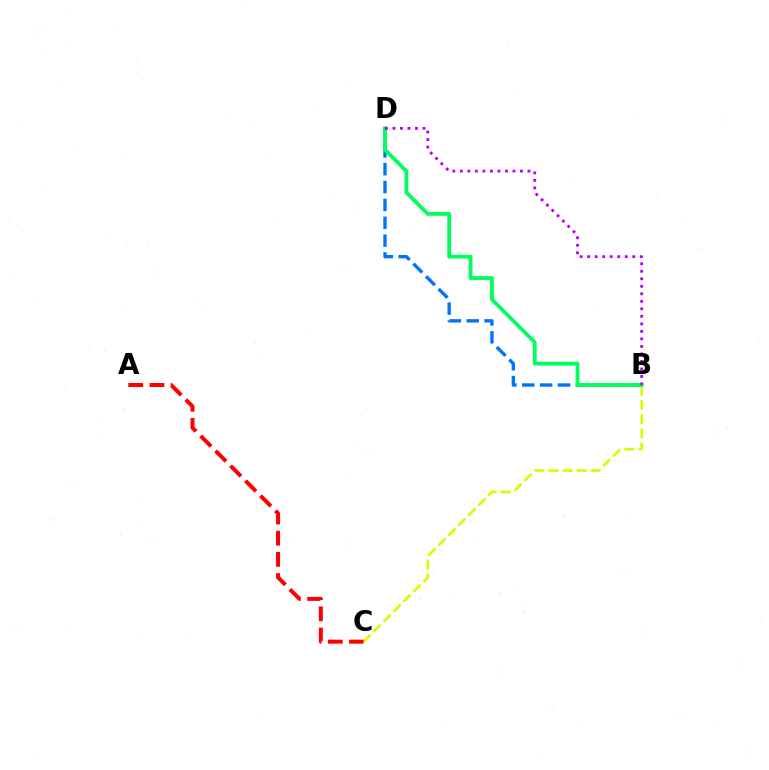{('B', 'D'): [{'color': '#0074ff', 'line_style': 'dashed', 'thickness': 2.43}, {'color': '#00ff5c', 'line_style': 'solid', 'thickness': 2.74}, {'color': '#b900ff', 'line_style': 'dotted', 'thickness': 2.04}], ('B', 'C'): [{'color': '#d1ff00', 'line_style': 'dashed', 'thickness': 1.92}], ('A', 'C'): [{'color': '#ff0000', 'line_style': 'dashed', 'thickness': 2.88}]}